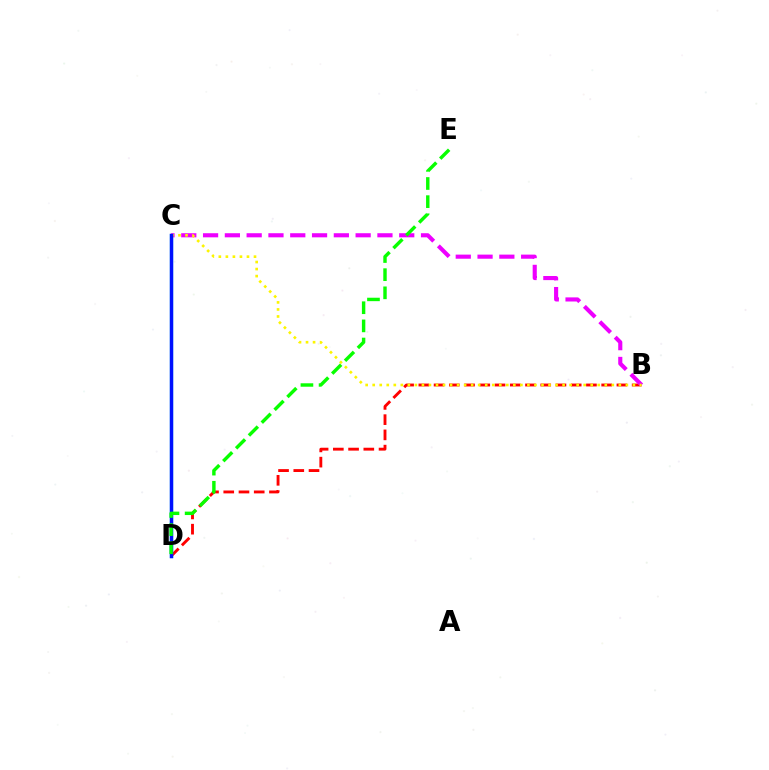{('B', 'D'): [{'color': '#ff0000', 'line_style': 'dashed', 'thickness': 2.07}], ('C', 'D'): [{'color': '#00fff6', 'line_style': 'solid', 'thickness': 2.33}, {'color': '#0010ff', 'line_style': 'solid', 'thickness': 2.48}], ('B', 'C'): [{'color': '#ee00ff', 'line_style': 'dashed', 'thickness': 2.96}, {'color': '#fcf500', 'line_style': 'dotted', 'thickness': 1.91}], ('D', 'E'): [{'color': '#08ff00', 'line_style': 'dashed', 'thickness': 2.47}]}